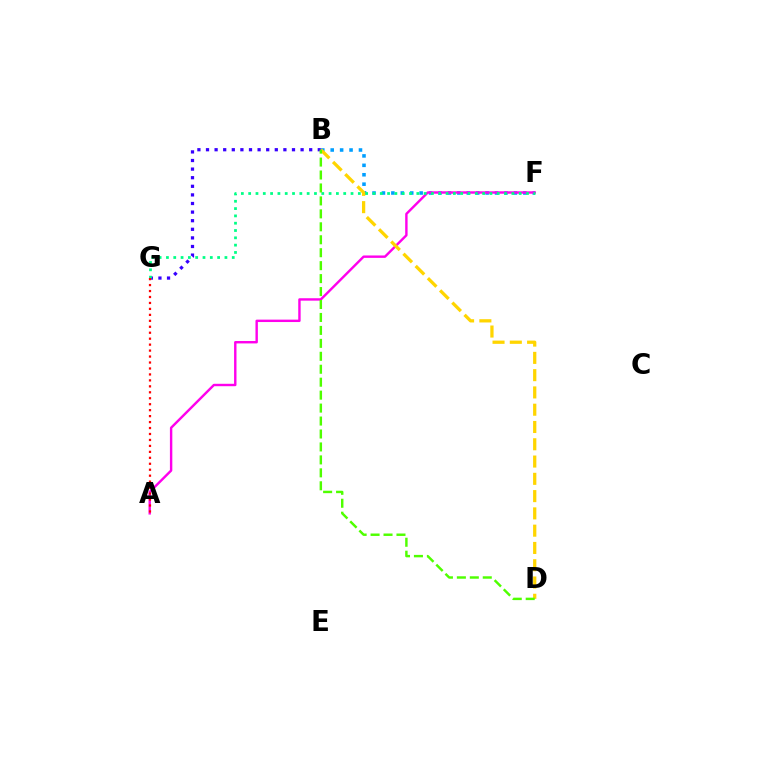{('B', 'G'): [{'color': '#3700ff', 'line_style': 'dotted', 'thickness': 2.34}], ('B', 'F'): [{'color': '#009eff', 'line_style': 'dotted', 'thickness': 2.56}], ('A', 'F'): [{'color': '#ff00ed', 'line_style': 'solid', 'thickness': 1.74}], ('F', 'G'): [{'color': '#00ff86', 'line_style': 'dotted', 'thickness': 1.99}], ('A', 'G'): [{'color': '#ff0000', 'line_style': 'dotted', 'thickness': 1.62}], ('B', 'D'): [{'color': '#ffd500', 'line_style': 'dashed', 'thickness': 2.35}, {'color': '#4fff00', 'line_style': 'dashed', 'thickness': 1.76}]}